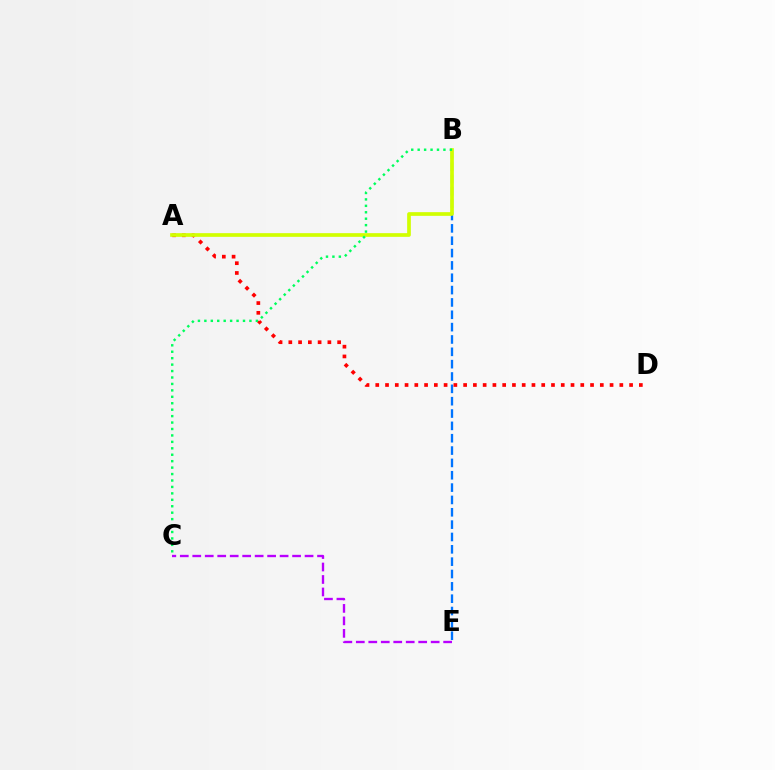{('B', 'E'): [{'color': '#0074ff', 'line_style': 'dashed', 'thickness': 1.68}], ('A', 'D'): [{'color': '#ff0000', 'line_style': 'dotted', 'thickness': 2.65}], ('C', 'E'): [{'color': '#b900ff', 'line_style': 'dashed', 'thickness': 1.7}], ('A', 'B'): [{'color': '#d1ff00', 'line_style': 'solid', 'thickness': 2.66}], ('B', 'C'): [{'color': '#00ff5c', 'line_style': 'dotted', 'thickness': 1.75}]}